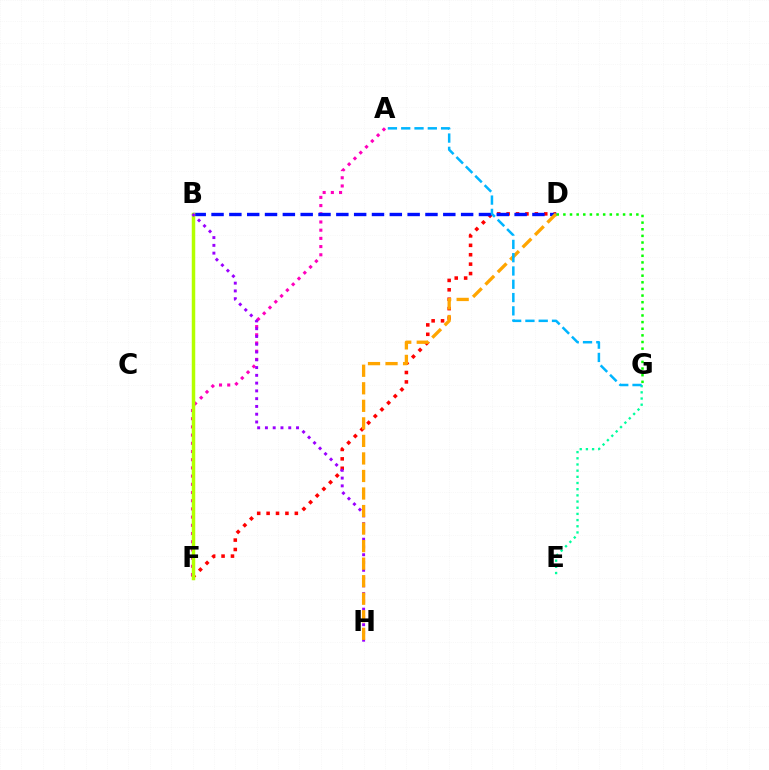{('A', 'F'): [{'color': '#ff00bd', 'line_style': 'dotted', 'thickness': 2.23}], ('E', 'G'): [{'color': '#00ff9d', 'line_style': 'dotted', 'thickness': 1.68}], ('D', 'F'): [{'color': '#ff0000', 'line_style': 'dotted', 'thickness': 2.56}], ('B', 'D'): [{'color': '#0010ff', 'line_style': 'dashed', 'thickness': 2.42}], ('B', 'F'): [{'color': '#b3ff00', 'line_style': 'solid', 'thickness': 2.5}], ('B', 'H'): [{'color': '#9b00ff', 'line_style': 'dotted', 'thickness': 2.11}], ('D', 'H'): [{'color': '#ffa500', 'line_style': 'dashed', 'thickness': 2.38}], ('D', 'G'): [{'color': '#08ff00', 'line_style': 'dotted', 'thickness': 1.8}], ('A', 'G'): [{'color': '#00b5ff', 'line_style': 'dashed', 'thickness': 1.81}]}